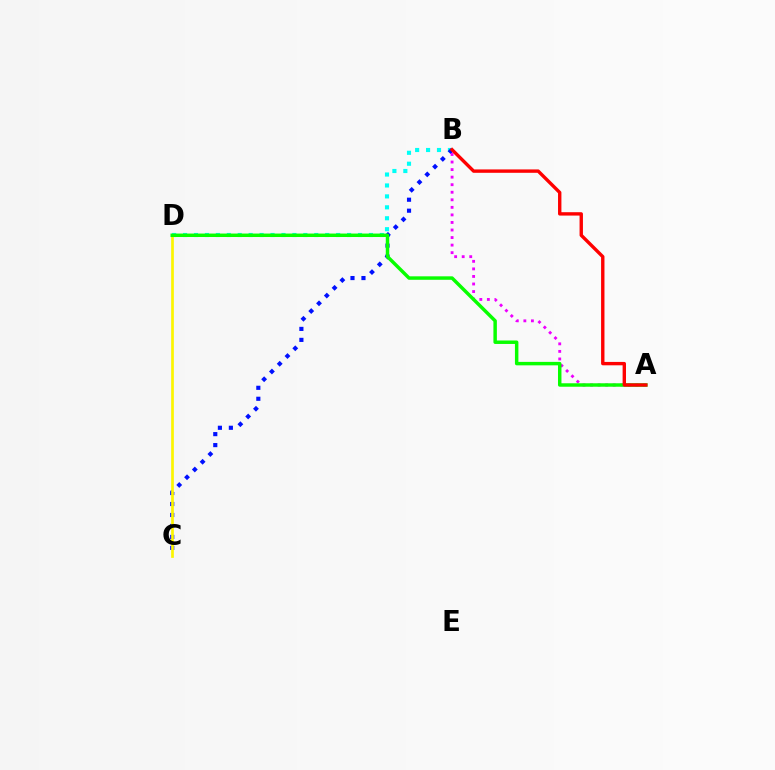{('B', 'D'): [{'color': '#00fff6', 'line_style': 'dotted', 'thickness': 2.97}], ('B', 'C'): [{'color': '#0010ff', 'line_style': 'dotted', 'thickness': 2.98}], ('A', 'B'): [{'color': '#ee00ff', 'line_style': 'dotted', 'thickness': 2.05}, {'color': '#ff0000', 'line_style': 'solid', 'thickness': 2.43}], ('C', 'D'): [{'color': '#fcf500', 'line_style': 'solid', 'thickness': 1.95}], ('A', 'D'): [{'color': '#08ff00', 'line_style': 'solid', 'thickness': 2.49}]}